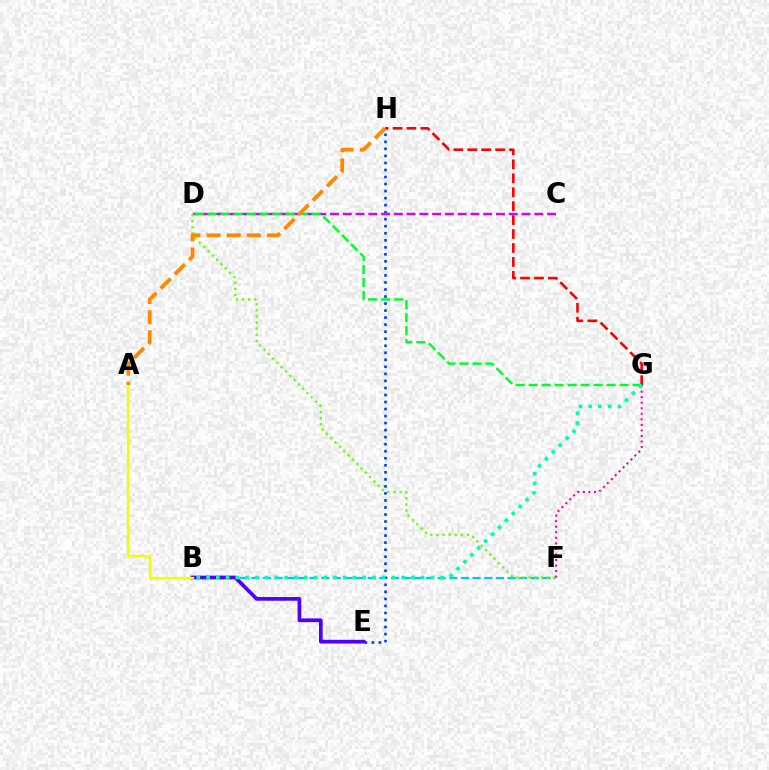{('B', 'F'): [{'color': '#00c7ff', 'line_style': 'dashed', 'thickness': 1.58}], ('E', 'H'): [{'color': '#003fff', 'line_style': 'dotted', 'thickness': 1.91}], ('G', 'H'): [{'color': '#ff0000', 'line_style': 'dashed', 'thickness': 1.89}], ('C', 'D'): [{'color': '#d600ff', 'line_style': 'dashed', 'thickness': 1.73}], ('D', 'F'): [{'color': '#66ff00', 'line_style': 'dotted', 'thickness': 1.66}], ('F', 'G'): [{'color': '#ff00a0', 'line_style': 'dotted', 'thickness': 1.51}], ('D', 'G'): [{'color': '#00ff27', 'line_style': 'dashed', 'thickness': 1.77}], ('B', 'E'): [{'color': '#4f00ff', 'line_style': 'solid', 'thickness': 2.67}], ('A', 'B'): [{'color': '#eeff00', 'line_style': 'solid', 'thickness': 1.67}], ('B', 'G'): [{'color': '#00ffaf', 'line_style': 'dotted', 'thickness': 2.65}], ('A', 'H'): [{'color': '#ff8800', 'line_style': 'dashed', 'thickness': 2.73}]}